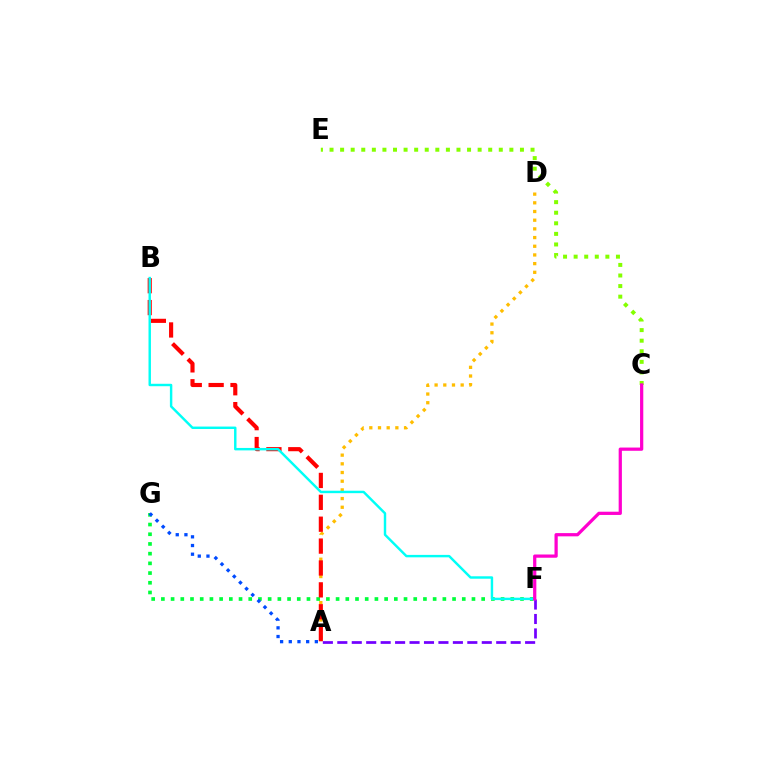{('F', 'G'): [{'color': '#00ff39', 'line_style': 'dotted', 'thickness': 2.64}], ('A', 'D'): [{'color': '#ffbd00', 'line_style': 'dotted', 'thickness': 2.36}], ('A', 'F'): [{'color': '#7200ff', 'line_style': 'dashed', 'thickness': 1.96}], ('C', 'E'): [{'color': '#84ff00', 'line_style': 'dotted', 'thickness': 2.87}], ('A', 'B'): [{'color': '#ff0000', 'line_style': 'dashed', 'thickness': 2.97}], ('B', 'F'): [{'color': '#00fff6', 'line_style': 'solid', 'thickness': 1.76}], ('C', 'F'): [{'color': '#ff00cf', 'line_style': 'solid', 'thickness': 2.33}], ('A', 'G'): [{'color': '#004bff', 'line_style': 'dotted', 'thickness': 2.36}]}